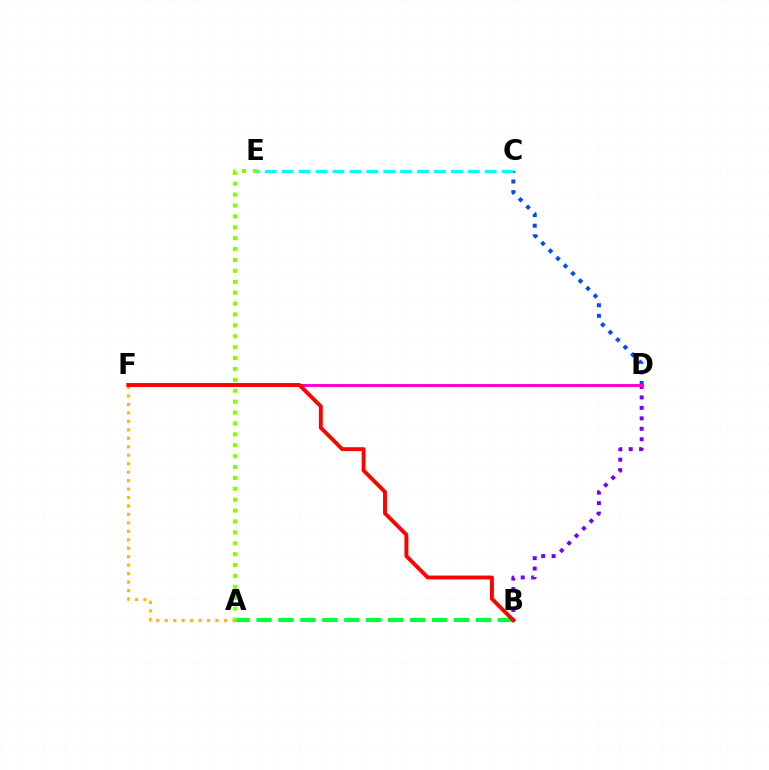{('A', 'B'): [{'color': '#00ff39', 'line_style': 'dashed', 'thickness': 2.98}], ('C', 'D'): [{'color': '#004bff', 'line_style': 'dotted', 'thickness': 2.88}], ('A', 'F'): [{'color': '#ffbd00', 'line_style': 'dotted', 'thickness': 2.3}], ('B', 'D'): [{'color': '#7200ff', 'line_style': 'dotted', 'thickness': 2.84}], ('C', 'E'): [{'color': '#00fff6', 'line_style': 'dashed', 'thickness': 2.3}], ('D', 'F'): [{'color': '#ff00cf', 'line_style': 'solid', 'thickness': 2.12}], ('A', 'E'): [{'color': '#84ff00', 'line_style': 'dotted', 'thickness': 2.96}], ('B', 'F'): [{'color': '#ff0000', 'line_style': 'solid', 'thickness': 2.8}]}